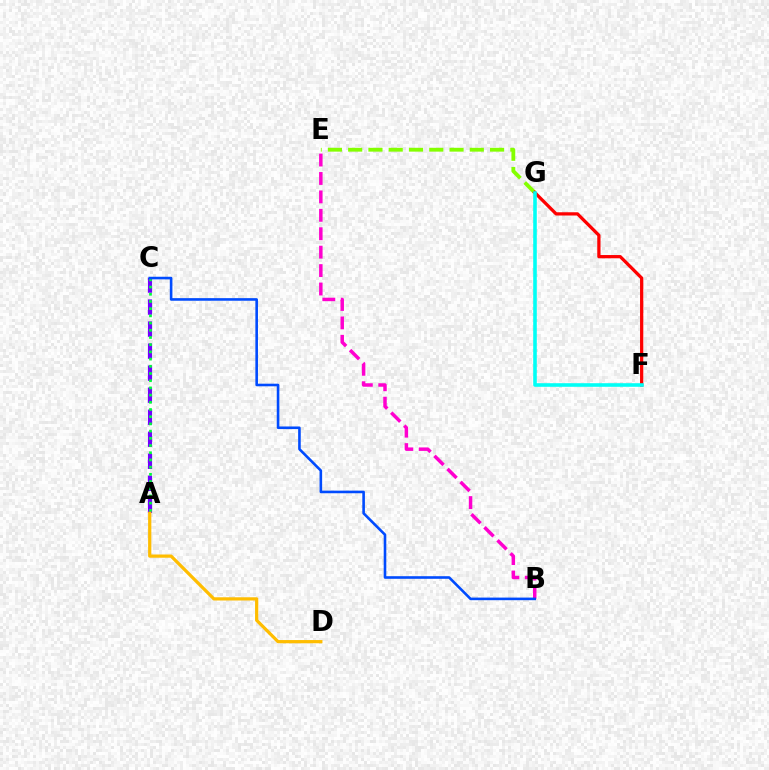{('A', 'C'): [{'color': '#7200ff', 'line_style': 'dashed', 'thickness': 2.99}, {'color': '#00ff39', 'line_style': 'dotted', 'thickness': 1.96}], ('E', 'G'): [{'color': '#84ff00', 'line_style': 'dashed', 'thickness': 2.75}], ('B', 'E'): [{'color': '#ff00cf', 'line_style': 'dashed', 'thickness': 2.5}], ('F', 'G'): [{'color': '#ff0000', 'line_style': 'solid', 'thickness': 2.34}, {'color': '#00fff6', 'line_style': 'solid', 'thickness': 2.58}], ('A', 'D'): [{'color': '#ffbd00', 'line_style': 'solid', 'thickness': 2.32}], ('B', 'C'): [{'color': '#004bff', 'line_style': 'solid', 'thickness': 1.88}]}